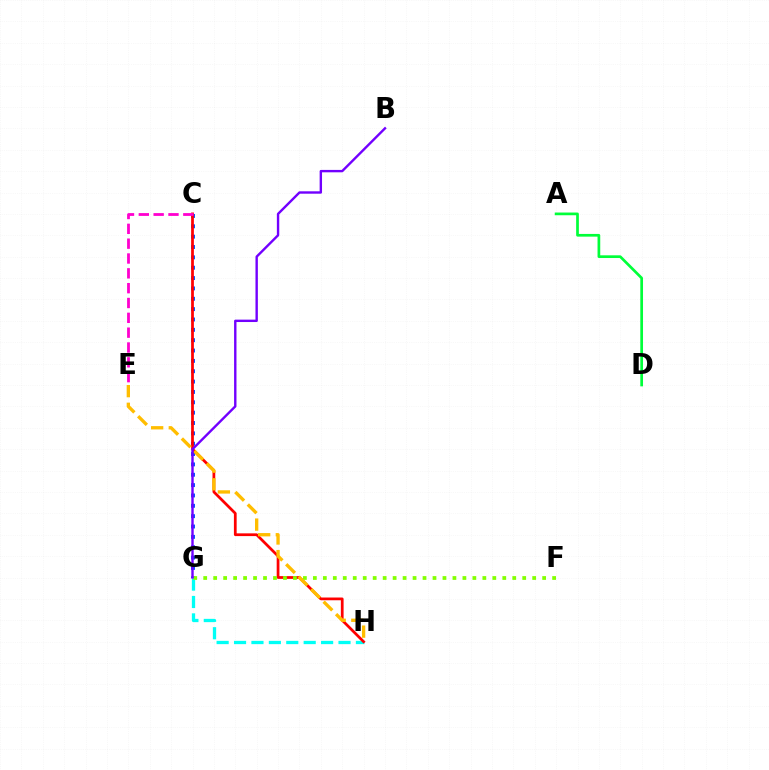{('A', 'D'): [{'color': '#00ff39', 'line_style': 'solid', 'thickness': 1.95}], ('G', 'H'): [{'color': '#00fff6', 'line_style': 'dashed', 'thickness': 2.37}], ('C', 'G'): [{'color': '#004bff', 'line_style': 'dotted', 'thickness': 2.81}], ('C', 'H'): [{'color': '#ff0000', 'line_style': 'solid', 'thickness': 1.98}], ('F', 'G'): [{'color': '#84ff00', 'line_style': 'dotted', 'thickness': 2.71}], ('E', 'H'): [{'color': '#ffbd00', 'line_style': 'dashed', 'thickness': 2.4}], ('B', 'G'): [{'color': '#7200ff', 'line_style': 'solid', 'thickness': 1.72}], ('C', 'E'): [{'color': '#ff00cf', 'line_style': 'dashed', 'thickness': 2.01}]}